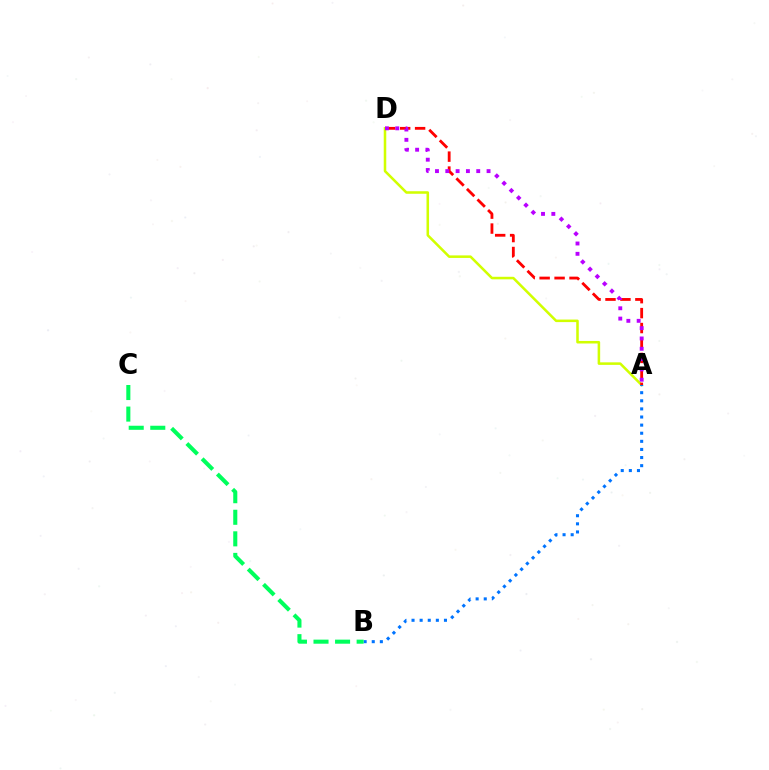{('A', 'D'): [{'color': '#d1ff00', 'line_style': 'solid', 'thickness': 1.83}, {'color': '#ff0000', 'line_style': 'dashed', 'thickness': 2.03}, {'color': '#b900ff', 'line_style': 'dotted', 'thickness': 2.8}], ('A', 'B'): [{'color': '#0074ff', 'line_style': 'dotted', 'thickness': 2.2}], ('B', 'C'): [{'color': '#00ff5c', 'line_style': 'dashed', 'thickness': 2.93}]}